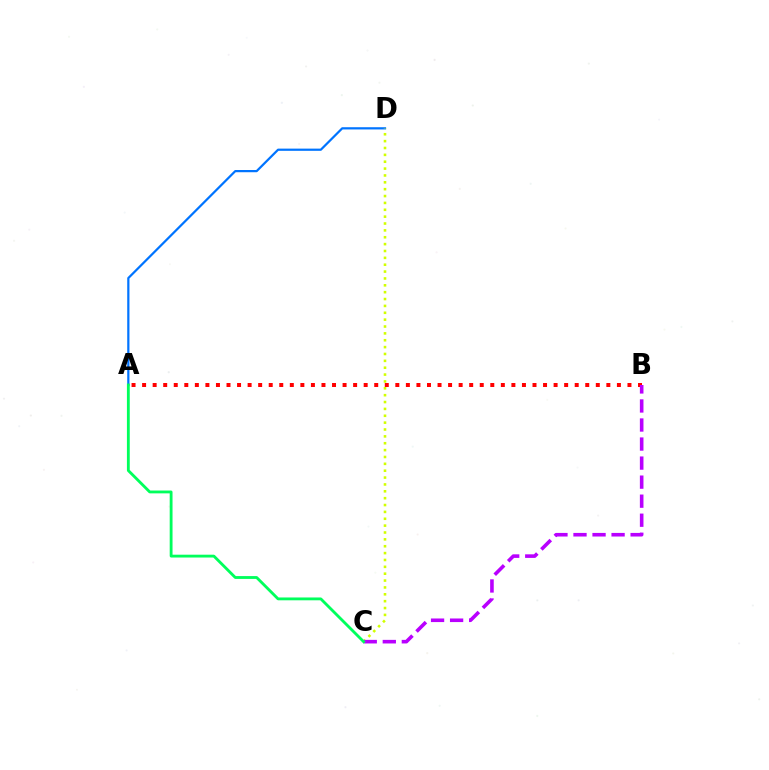{('A', 'D'): [{'color': '#0074ff', 'line_style': 'solid', 'thickness': 1.6}], ('C', 'D'): [{'color': '#d1ff00', 'line_style': 'dotted', 'thickness': 1.87}], ('A', 'B'): [{'color': '#ff0000', 'line_style': 'dotted', 'thickness': 2.87}], ('B', 'C'): [{'color': '#b900ff', 'line_style': 'dashed', 'thickness': 2.59}], ('A', 'C'): [{'color': '#00ff5c', 'line_style': 'solid', 'thickness': 2.04}]}